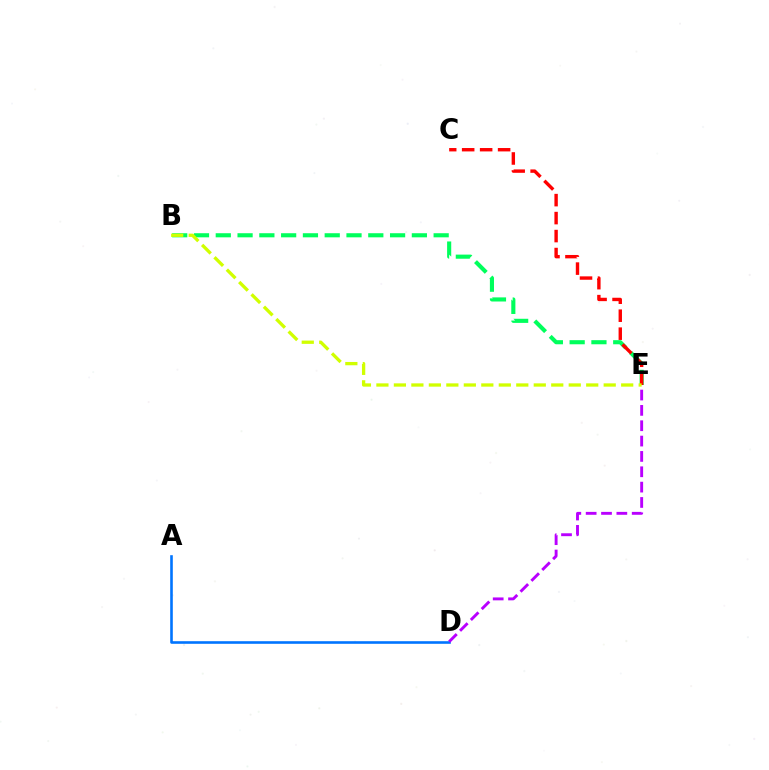{('A', 'D'): [{'color': '#0074ff', 'line_style': 'solid', 'thickness': 1.88}], ('D', 'E'): [{'color': '#b900ff', 'line_style': 'dashed', 'thickness': 2.08}], ('B', 'E'): [{'color': '#00ff5c', 'line_style': 'dashed', 'thickness': 2.96}, {'color': '#d1ff00', 'line_style': 'dashed', 'thickness': 2.38}], ('C', 'E'): [{'color': '#ff0000', 'line_style': 'dashed', 'thickness': 2.44}]}